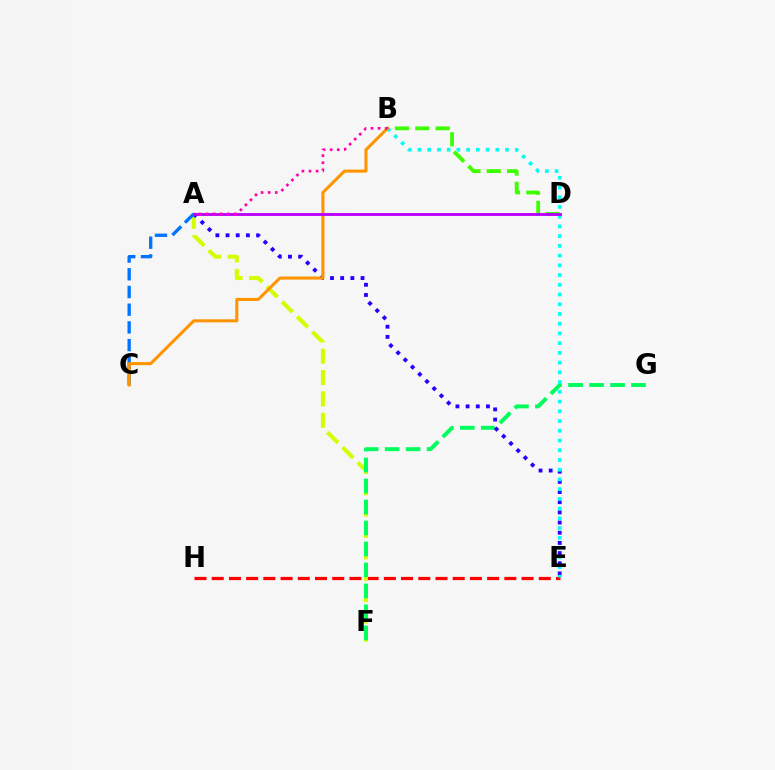{('E', 'H'): [{'color': '#ff0000', 'line_style': 'dashed', 'thickness': 2.34}], ('A', 'F'): [{'color': '#d1ff00', 'line_style': 'dashed', 'thickness': 2.9}], ('F', 'G'): [{'color': '#00ff5c', 'line_style': 'dashed', 'thickness': 2.85}], ('A', 'E'): [{'color': '#2500ff', 'line_style': 'dotted', 'thickness': 2.76}], ('B', 'D'): [{'color': '#3dff00', 'line_style': 'dashed', 'thickness': 2.76}], ('B', 'E'): [{'color': '#00fff6', 'line_style': 'dotted', 'thickness': 2.64}], ('A', 'C'): [{'color': '#0074ff', 'line_style': 'dashed', 'thickness': 2.41}], ('B', 'C'): [{'color': '#ff9400', 'line_style': 'solid', 'thickness': 2.2}], ('A', 'D'): [{'color': '#b900ff', 'line_style': 'solid', 'thickness': 2.05}], ('A', 'B'): [{'color': '#ff00ac', 'line_style': 'dotted', 'thickness': 1.93}]}